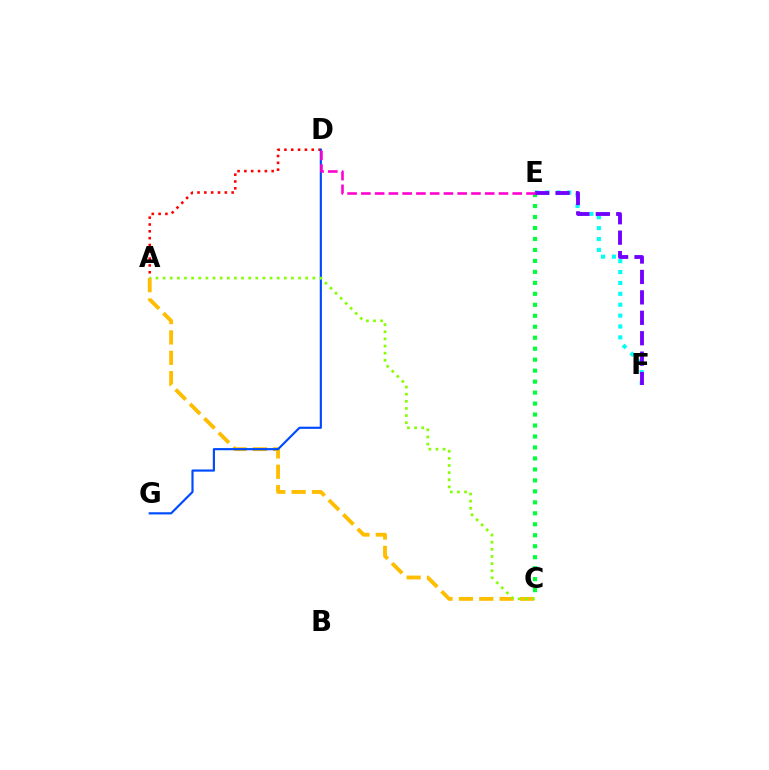{('E', 'F'): [{'color': '#00fff6', 'line_style': 'dotted', 'thickness': 2.96}, {'color': '#7200ff', 'line_style': 'dashed', 'thickness': 2.77}], ('A', 'C'): [{'color': '#ffbd00', 'line_style': 'dashed', 'thickness': 2.77}, {'color': '#84ff00', 'line_style': 'dotted', 'thickness': 1.94}], ('C', 'E'): [{'color': '#00ff39', 'line_style': 'dotted', 'thickness': 2.98}], ('A', 'D'): [{'color': '#ff0000', 'line_style': 'dotted', 'thickness': 1.85}], ('D', 'G'): [{'color': '#004bff', 'line_style': 'solid', 'thickness': 1.56}], ('D', 'E'): [{'color': '#ff00cf', 'line_style': 'dashed', 'thickness': 1.87}]}